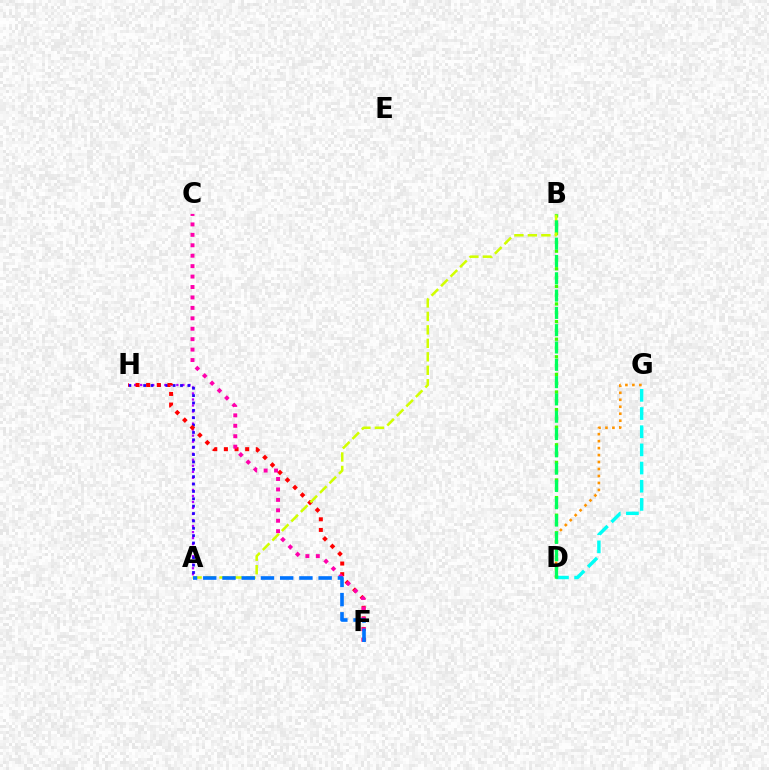{('A', 'H'): [{'color': '#b900ff', 'line_style': 'dotted', 'thickness': 1.64}, {'color': '#2500ff', 'line_style': 'dotted', 'thickness': 2.0}], ('D', 'G'): [{'color': '#00fff6', 'line_style': 'dashed', 'thickness': 2.47}, {'color': '#ff9400', 'line_style': 'dotted', 'thickness': 1.89}], ('F', 'H'): [{'color': '#ff0000', 'line_style': 'dotted', 'thickness': 2.89}], ('B', 'D'): [{'color': '#3dff00', 'line_style': 'dotted', 'thickness': 2.39}, {'color': '#00ff5c', 'line_style': 'dashed', 'thickness': 2.35}], ('C', 'F'): [{'color': '#ff00ac', 'line_style': 'dotted', 'thickness': 2.83}], ('A', 'B'): [{'color': '#d1ff00', 'line_style': 'dashed', 'thickness': 1.83}], ('A', 'F'): [{'color': '#0074ff', 'line_style': 'dashed', 'thickness': 2.61}]}